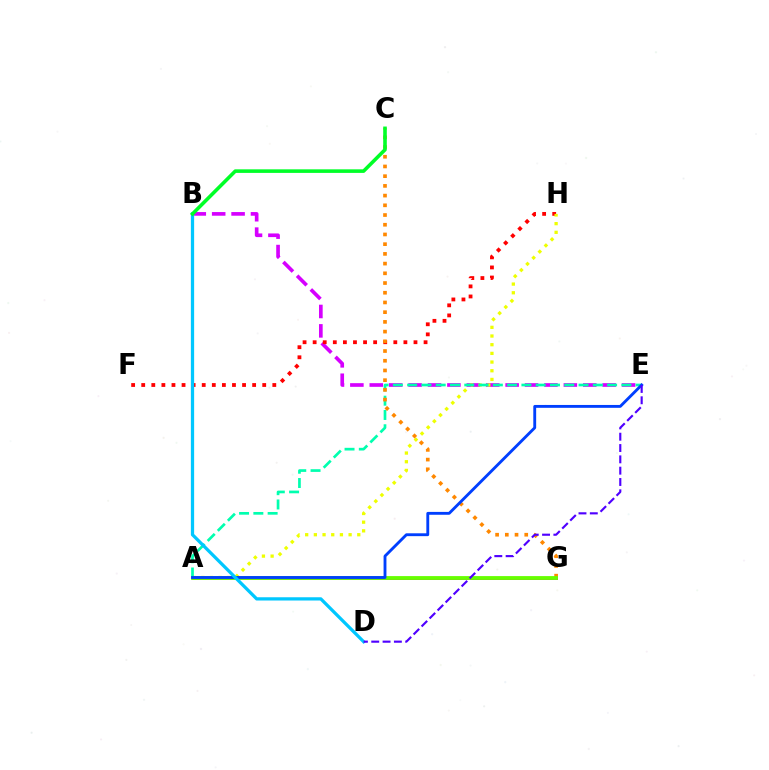{('B', 'E'): [{'color': '#d600ff', 'line_style': 'dashed', 'thickness': 2.64}], ('A', 'G'): [{'color': '#ff00a0', 'line_style': 'solid', 'thickness': 2.13}, {'color': '#66ff00', 'line_style': 'solid', 'thickness': 2.75}], ('F', 'H'): [{'color': '#ff0000', 'line_style': 'dotted', 'thickness': 2.74}], ('A', 'H'): [{'color': '#eeff00', 'line_style': 'dotted', 'thickness': 2.36}], ('A', 'E'): [{'color': '#00ffaf', 'line_style': 'dashed', 'thickness': 1.94}, {'color': '#003fff', 'line_style': 'solid', 'thickness': 2.06}], ('C', 'G'): [{'color': '#ff8800', 'line_style': 'dotted', 'thickness': 2.64}], ('B', 'D'): [{'color': '#00c7ff', 'line_style': 'solid', 'thickness': 2.35}], ('D', 'E'): [{'color': '#4f00ff', 'line_style': 'dashed', 'thickness': 1.54}], ('B', 'C'): [{'color': '#00ff27', 'line_style': 'solid', 'thickness': 2.58}]}